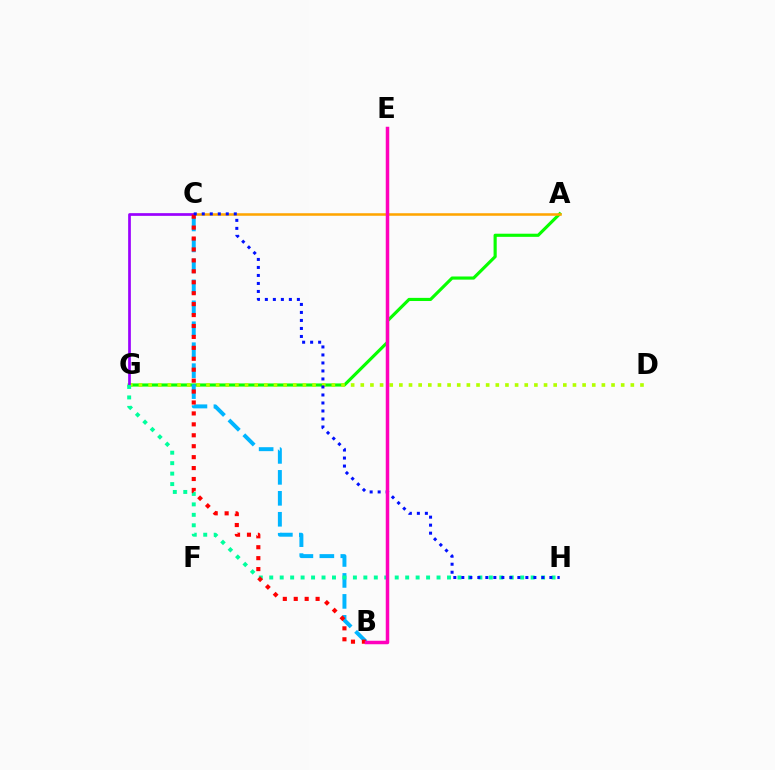{('A', 'G'): [{'color': '#08ff00', 'line_style': 'solid', 'thickness': 2.26}], ('A', 'C'): [{'color': '#ffa500', 'line_style': 'solid', 'thickness': 1.83}], ('B', 'C'): [{'color': '#00b5ff', 'line_style': 'dashed', 'thickness': 2.85}, {'color': '#ff0000', 'line_style': 'dotted', 'thickness': 2.97}], ('D', 'G'): [{'color': '#b3ff00', 'line_style': 'dotted', 'thickness': 2.62}], ('C', 'G'): [{'color': '#9b00ff', 'line_style': 'solid', 'thickness': 1.95}], ('G', 'H'): [{'color': '#00ff9d', 'line_style': 'dotted', 'thickness': 2.84}], ('C', 'H'): [{'color': '#0010ff', 'line_style': 'dotted', 'thickness': 2.17}], ('B', 'E'): [{'color': '#ff00bd', 'line_style': 'solid', 'thickness': 2.52}]}